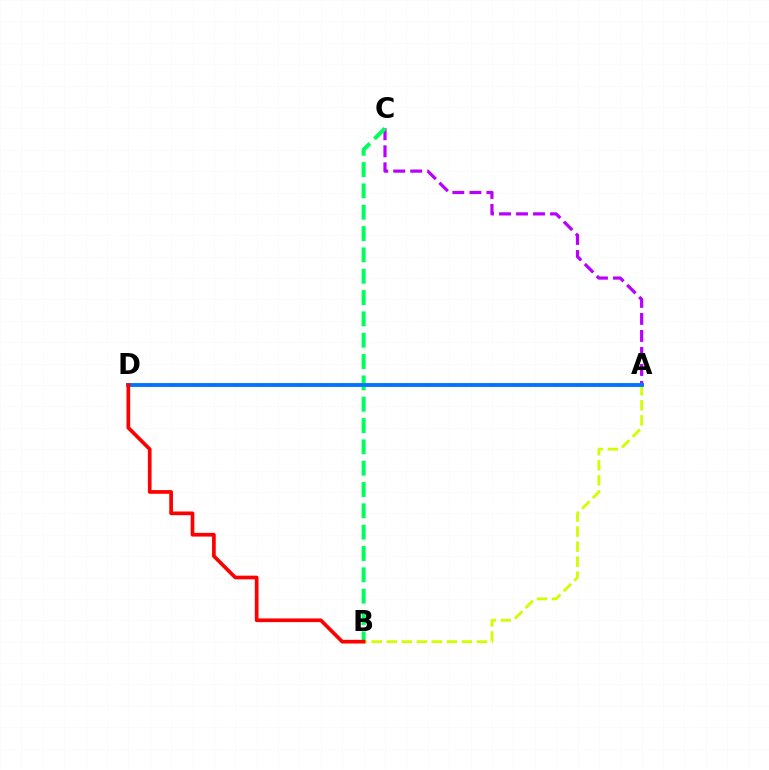{('A', 'C'): [{'color': '#b900ff', 'line_style': 'dashed', 'thickness': 2.31}], ('B', 'C'): [{'color': '#00ff5c', 'line_style': 'dashed', 'thickness': 2.9}], ('A', 'B'): [{'color': '#d1ff00', 'line_style': 'dashed', 'thickness': 2.04}], ('A', 'D'): [{'color': '#0074ff', 'line_style': 'solid', 'thickness': 2.77}], ('B', 'D'): [{'color': '#ff0000', 'line_style': 'solid', 'thickness': 2.66}]}